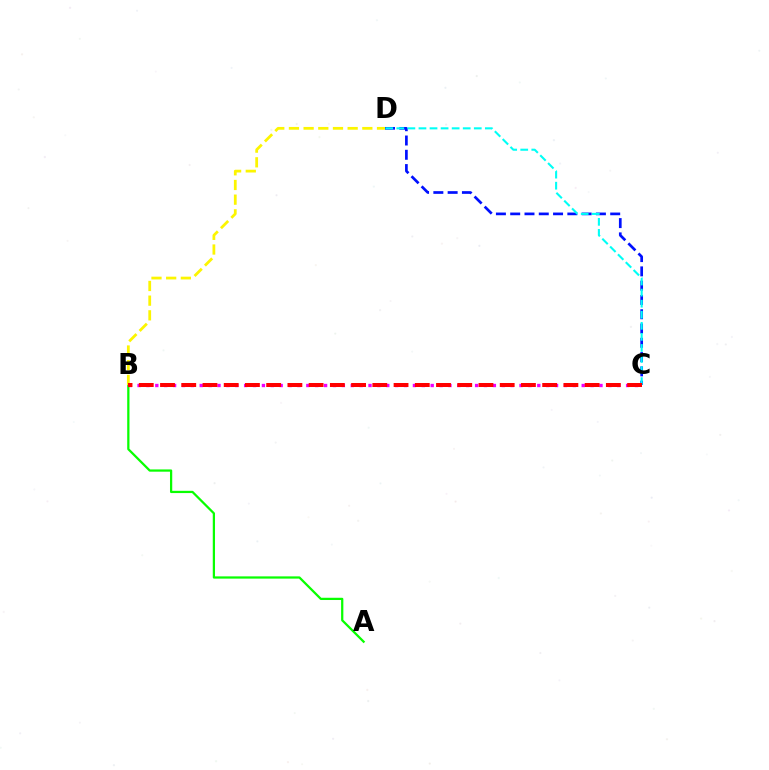{('C', 'D'): [{'color': '#0010ff', 'line_style': 'dashed', 'thickness': 1.94}, {'color': '#00fff6', 'line_style': 'dashed', 'thickness': 1.5}], ('A', 'B'): [{'color': '#08ff00', 'line_style': 'solid', 'thickness': 1.62}], ('B', 'C'): [{'color': '#ee00ff', 'line_style': 'dotted', 'thickness': 2.41}, {'color': '#ff0000', 'line_style': 'dashed', 'thickness': 2.88}], ('B', 'D'): [{'color': '#fcf500', 'line_style': 'dashed', 'thickness': 1.99}]}